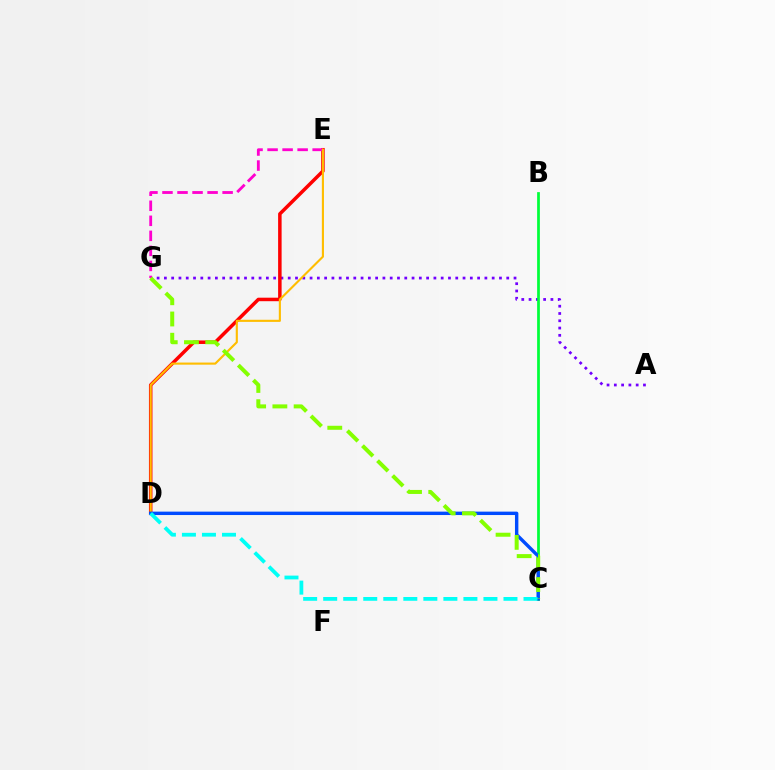{('A', 'G'): [{'color': '#7200ff', 'line_style': 'dotted', 'thickness': 1.98}], ('D', 'E'): [{'color': '#ff0000', 'line_style': 'solid', 'thickness': 2.52}, {'color': '#ffbd00', 'line_style': 'solid', 'thickness': 1.53}], ('B', 'C'): [{'color': '#00ff39', 'line_style': 'solid', 'thickness': 1.97}], ('E', 'G'): [{'color': '#ff00cf', 'line_style': 'dashed', 'thickness': 2.04}], ('C', 'D'): [{'color': '#004bff', 'line_style': 'solid', 'thickness': 2.45}, {'color': '#00fff6', 'line_style': 'dashed', 'thickness': 2.72}], ('C', 'G'): [{'color': '#84ff00', 'line_style': 'dashed', 'thickness': 2.89}]}